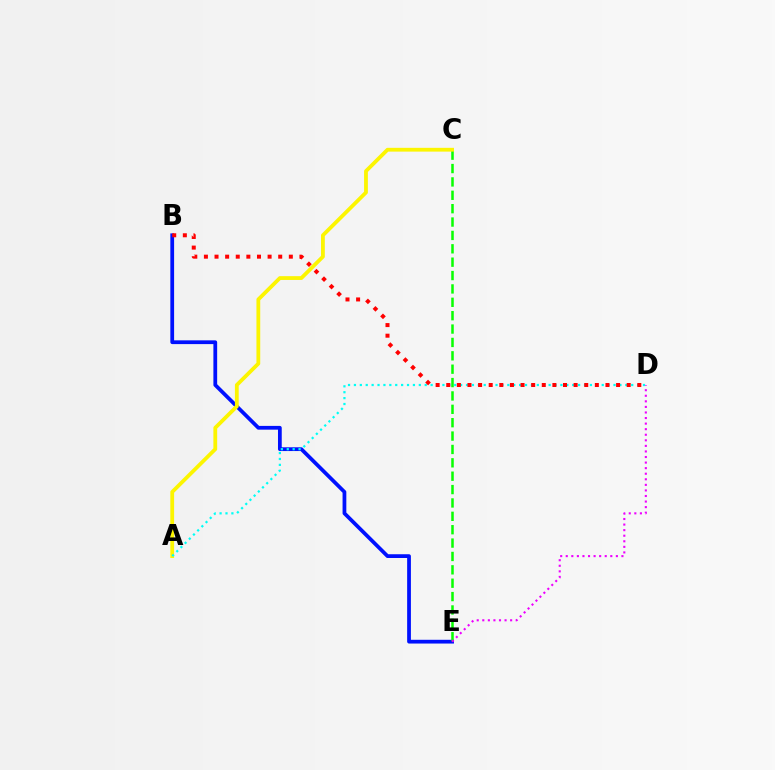{('B', 'E'): [{'color': '#0010ff', 'line_style': 'solid', 'thickness': 2.7}], ('C', 'E'): [{'color': '#08ff00', 'line_style': 'dashed', 'thickness': 1.82}], ('A', 'C'): [{'color': '#fcf500', 'line_style': 'solid', 'thickness': 2.73}], ('A', 'D'): [{'color': '#00fff6', 'line_style': 'dotted', 'thickness': 1.6}], ('D', 'E'): [{'color': '#ee00ff', 'line_style': 'dotted', 'thickness': 1.51}], ('B', 'D'): [{'color': '#ff0000', 'line_style': 'dotted', 'thickness': 2.88}]}